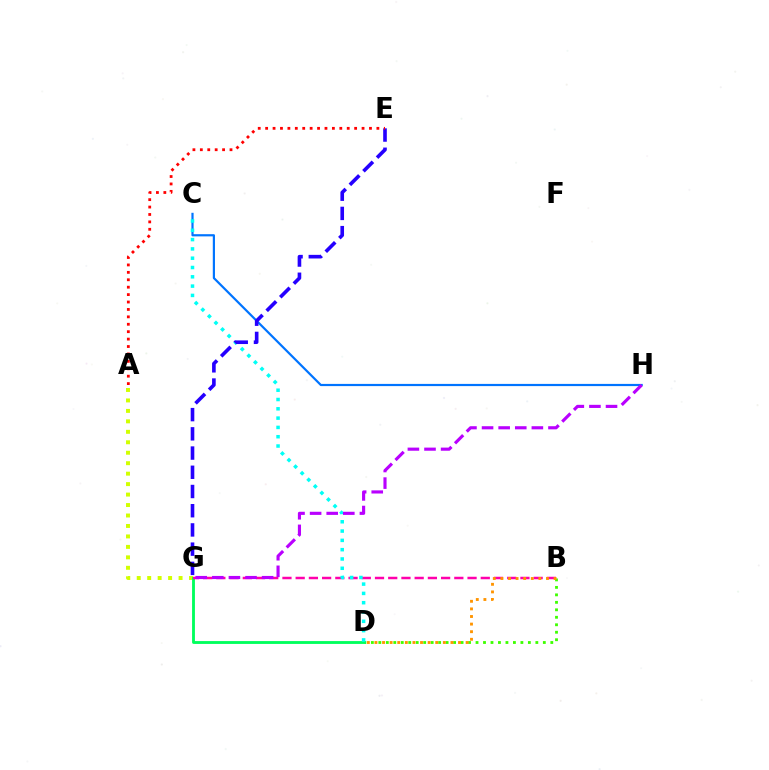{('B', 'D'): [{'color': '#3dff00', 'line_style': 'dotted', 'thickness': 2.03}, {'color': '#ff9400', 'line_style': 'dotted', 'thickness': 2.06}], ('C', 'H'): [{'color': '#0074ff', 'line_style': 'solid', 'thickness': 1.58}], ('A', 'G'): [{'color': '#d1ff00', 'line_style': 'dotted', 'thickness': 2.84}], ('D', 'G'): [{'color': '#00ff5c', 'line_style': 'solid', 'thickness': 2.05}], ('B', 'G'): [{'color': '#ff00ac', 'line_style': 'dashed', 'thickness': 1.8}], ('C', 'D'): [{'color': '#00fff6', 'line_style': 'dotted', 'thickness': 2.53}], ('G', 'H'): [{'color': '#b900ff', 'line_style': 'dashed', 'thickness': 2.26}], ('E', 'G'): [{'color': '#2500ff', 'line_style': 'dashed', 'thickness': 2.61}], ('A', 'E'): [{'color': '#ff0000', 'line_style': 'dotted', 'thickness': 2.01}]}